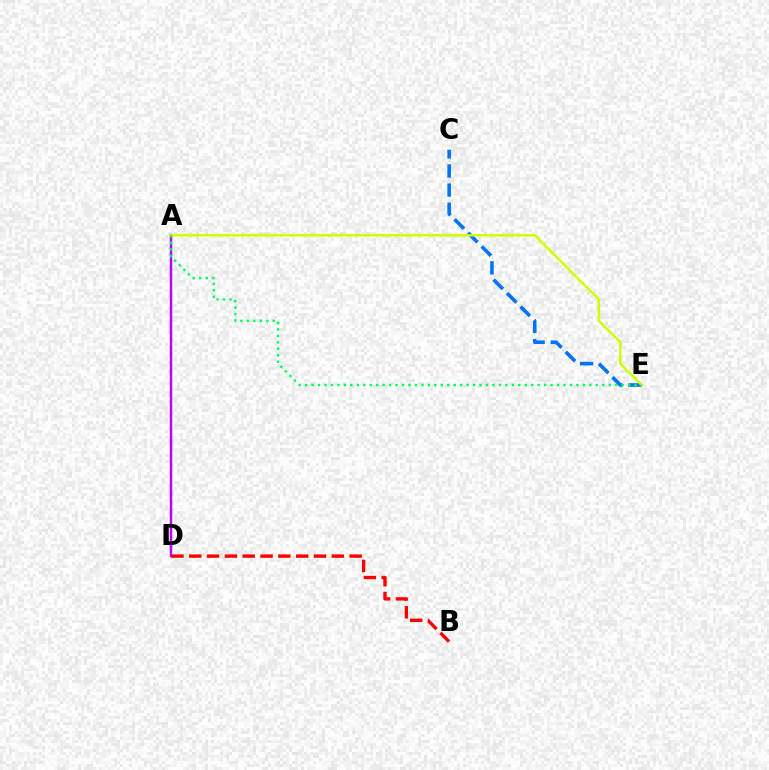{('A', 'D'): [{'color': '#b900ff', 'line_style': 'solid', 'thickness': 1.77}], ('C', 'E'): [{'color': '#0074ff', 'line_style': 'dashed', 'thickness': 2.59}], ('A', 'E'): [{'color': '#d1ff00', 'line_style': 'solid', 'thickness': 1.8}, {'color': '#00ff5c', 'line_style': 'dotted', 'thickness': 1.76}], ('B', 'D'): [{'color': '#ff0000', 'line_style': 'dashed', 'thickness': 2.42}]}